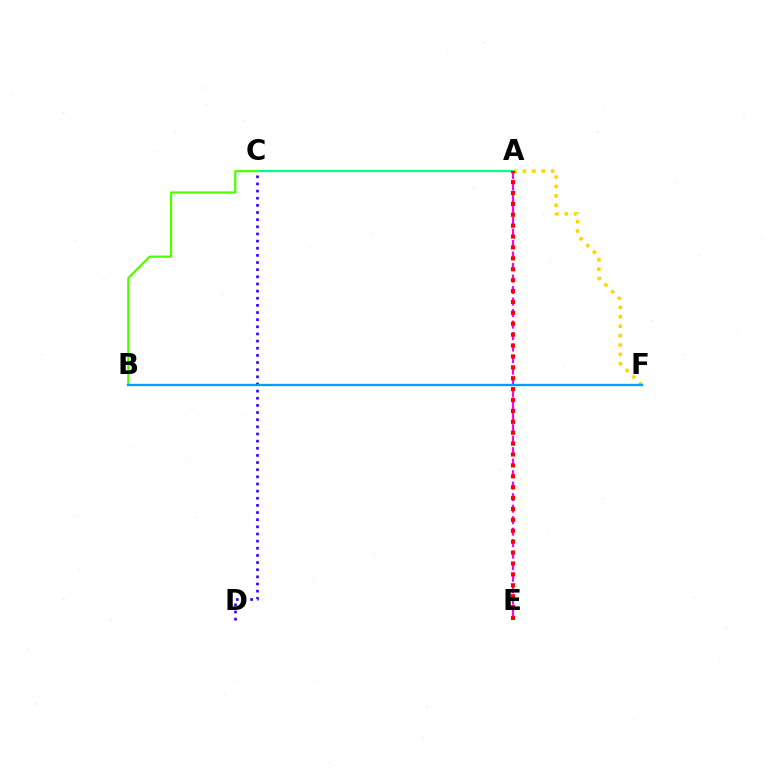{('C', 'D'): [{'color': '#3700ff', 'line_style': 'dotted', 'thickness': 1.94}], ('A', 'C'): [{'color': '#00ff86', 'line_style': 'solid', 'thickness': 1.57}], ('B', 'C'): [{'color': '#4fff00', 'line_style': 'solid', 'thickness': 1.64}], ('A', 'F'): [{'color': '#ffd500', 'line_style': 'dotted', 'thickness': 2.56}], ('A', 'E'): [{'color': '#ff00ed', 'line_style': 'dashed', 'thickness': 1.56}, {'color': '#ff0000', 'line_style': 'dotted', 'thickness': 2.96}], ('B', 'F'): [{'color': '#009eff', 'line_style': 'solid', 'thickness': 1.67}]}